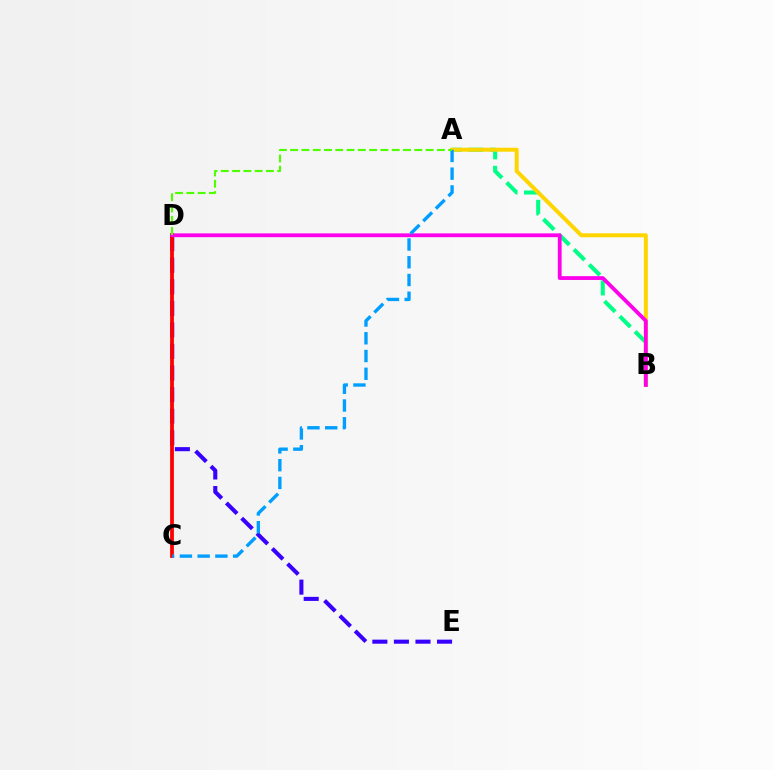{('D', 'E'): [{'color': '#3700ff', 'line_style': 'dashed', 'thickness': 2.93}], ('C', 'D'): [{'color': '#ff0000', 'line_style': 'solid', 'thickness': 2.72}], ('A', 'B'): [{'color': '#00ff86', 'line_style': 'dashed', 'thickness': 2.92}, {'color': '#ffd500', 'line_style': 'solid', 'thickness': 2.87}], ('B', 'D'): [{'color': '#ff00ed', 'line_style': 'solid', 'thickness': 2.74}], ('A', 'C'): [{'color': '#009eff', 'line_style': 'dashed', 'thickness': 2.41}], ('A', 'D'): [{'color': '#4fff00', 'line_style': 'dashed', 'thickness': 1.53}]}